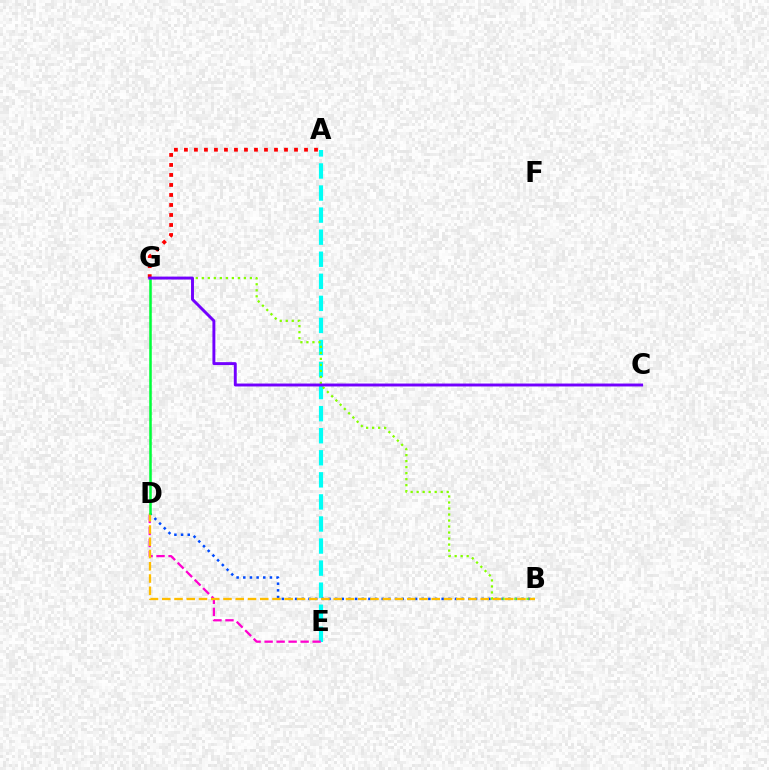{('A', 'G'): [{'color': '#ff0000', 'line_style': 'dotted', 'thickness': 2.72}], ('A', 'E'): [{'color': '#00fff6', 'line_style': 'dashed', 'thickness': 3.0}], ('D', 'E'): [{'color': '#ff00cf', 'line_style': 'dashed', 'thickness': 1.63}], ('B', 'D'): [{'color': '#004bff', 'line_style': 'dotted', 'thickness': 1.81}, {'color': '#ffbd00', 'line_style': 'dashed', 'thickness': 1.66}], ('B', 'G'): [{'color': '#84ff00', 'line_style': 'dotted', 'thickness': 1.63}], ('D', 'G'): [{'color': '#00ff39', 'line_style': 'solid', 'thickness': 1.83}], ('C', 'G'): [{'color': '#7200ff', 'line_style': 'solid', 'thickness': 2.1}]}